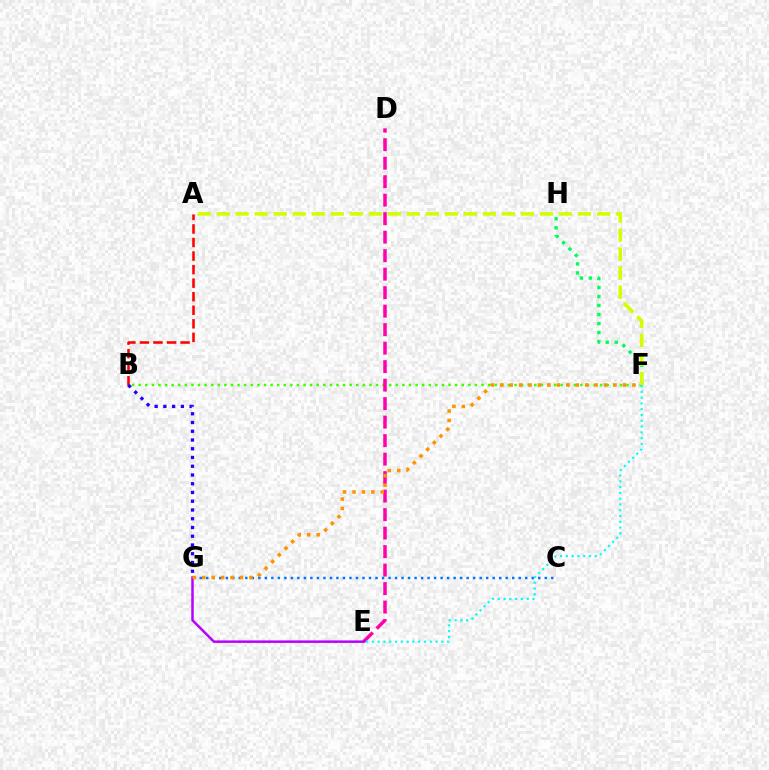{('A', 'B'): [{'color': '#ff0000', 'line_style': 'dashed', 'thickness': 1.84}], ('B', 'F'): [{'color': '#3dff00', 'line_style': 'dotted', 'thickness': 1.79}], ('D', 'E'): [{'color': '#ff00ac', 'line_style': 'dashed', 'thickness': 2.51}], ('C', 'G'): [{'color': '#0074ff', 'line_style': 'dotted', 'thickness': 1.77}], ('B', 'G'): [{'color': '#2500ff', 'line_style': 'dotted', 'thickness': 2.38}], ('F', 'H'): [{'color': '#00ff5c', 'line_style': 'dotted', 'thickness': 2.45}], ('E', 'G'): [{'color': '#b900ff', 'line_style': 'solid', 'thickness': 1.79}], ('F', 'G'): [{'color': '#ff9400', 'line_style': 'dotted', 'thickness': 2.56}], ('A', 'F'): [{'color': '#d1ff00', 'line_style': 'dashed', 'thickness': 2.58}], ('E', 'F'): [{'color': '#00fff6', 'line_style': 'dotted', 'thickness': 1.57}]}